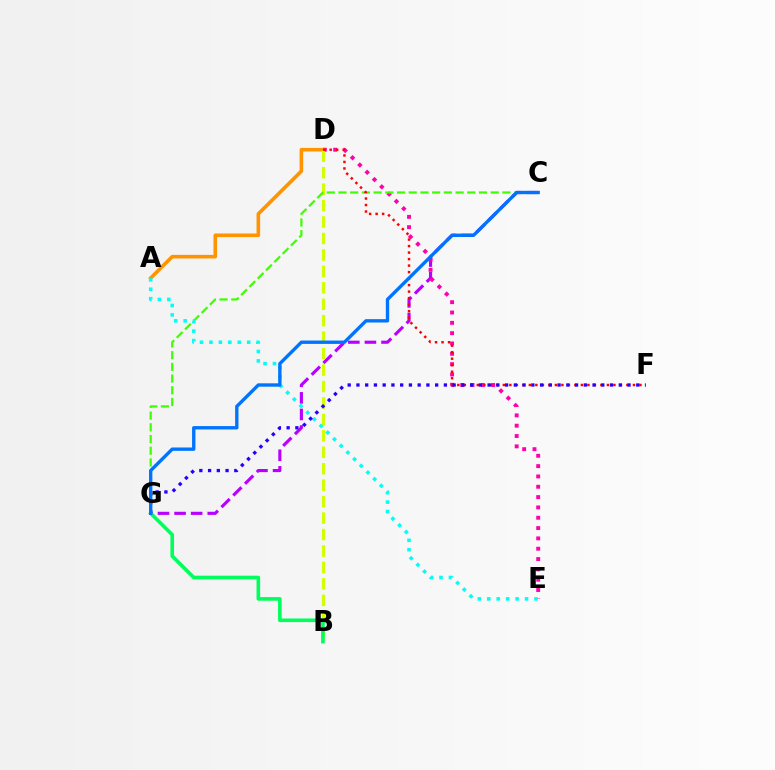{('C', 'G'): [{'color': '#b900ff', 'line_style': 'dashed', 'thickness': 2.25}, {'color': '#3dff00', 'line_style': 'dashed', 'thickness': 1.59}, {'color': '#0074ff', 'line_style': 'solid', 'thickness': 2.42}], ('D', 'E'): [{'color': '#ff00ac', 'line_style': 'dotted', 'thickness': 2.81}], ('A', 'D'): [{'color': '#ff9400', 'line_style': 'solid', 'thickness': 2.59}], ('B', 'D'): [{'color': '#d1ff00', 'line_style': 'dashed', 'thickness': 2.23}], ('D', 'F'): [{'color': '#ff0000', 'line_style': 'dotted', 'thickness': 1.77}], ('B', 'G'): [{'color': '#00ff5c', 'line_style': 'solid', 'thickness': 2.6}], ('A', 'E'): [{'color': '#00fff6', 'line_style': 'dotted', 'thickness': 2.56}], ('F', 'G'): [{'color': '#2500ff', 'line_style': 'dotted', 'thickness': 2.38}]}